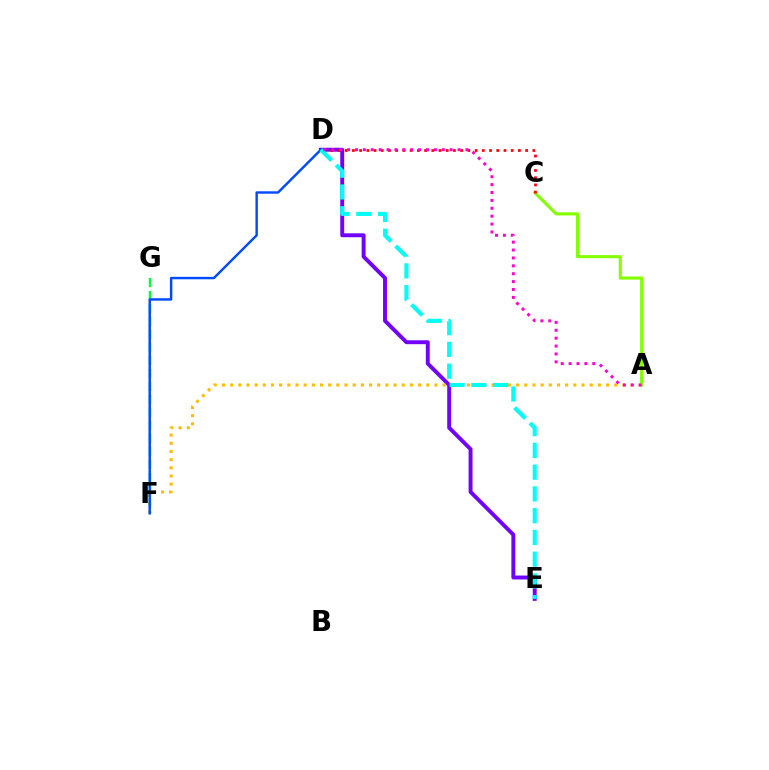{('D', 'E'): [{'color': '#7200ff', 'line_style': 'solid', 'thickness': 2.82}, {'color': '#00fff6', 'line_style': 'dashed', 'thickness': 2.96}], ('A', 'F'): [{'color': '#ffbd00', 'line_style': 'dotted', 'thickness': 2.22}], ('F', 'G'): [{'color': '#00ff39', 'line_style': 'dashed', 'thickness': 1.76}], ('A', 'C'): [{'color': '#84ff00', 'line_style': 'solid', 'thickness': 2.24}], ('D', 'F'): [{'color': '#004bff', 'line_style': 'solid', 'thickness': 1.75}], ('C', 'D'): [{'color': '#ff0000', 'line_style': 'dotted', 'thickness': 1.96}], ('A', 'D'): [{'color': '#ff00cf', 'line_style': 'dotted', 'thickness': 2.14}]}